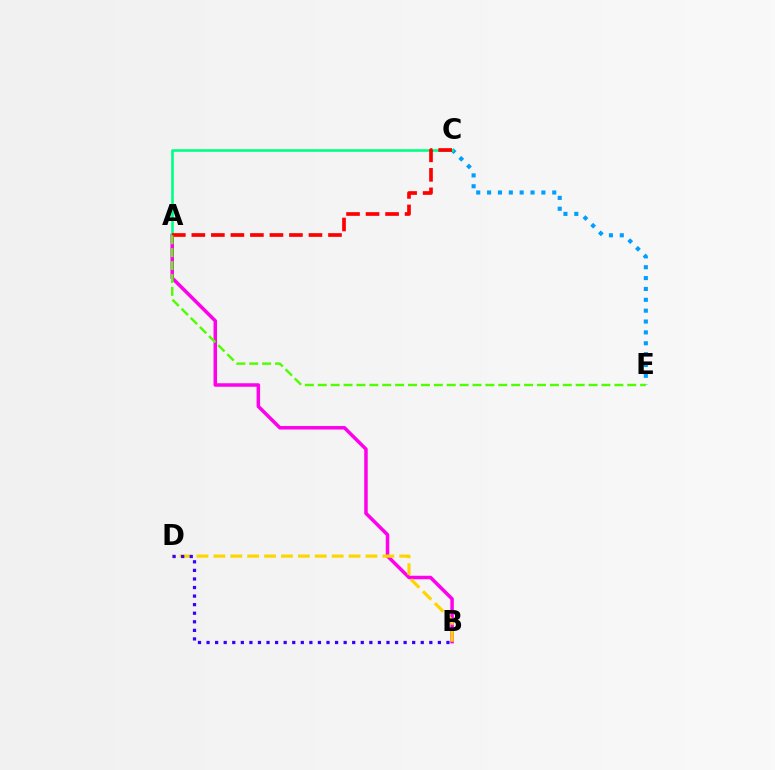{('C', 'E'): [{'color': '#009eff', 'line_style': 'dotted', 'thickness': 2.95}], ('A', 'B'): [{'color': '#ff00ed', 'line_style': 'solid', 'thickness': 2.52}], ('B', 'D'): [{'color': '#ffd500', 'line_style': 'dashed', 'thickness': 2.3}, {'color': '#3700ff', 'line_style': 'dotted', 'thickness': 2.33}], ('A', 'C'): [{'color': '#00ff86', 'line_style': 'solid', 'thickness': 1.88}, {'color': '#ff0000', 'line_style': 'dashed', 'thickness': 2.65}], ('A', 'E'): [{'color': '#4fff00', 'line_style': 'dashed', 'thickness': 1.75}]}